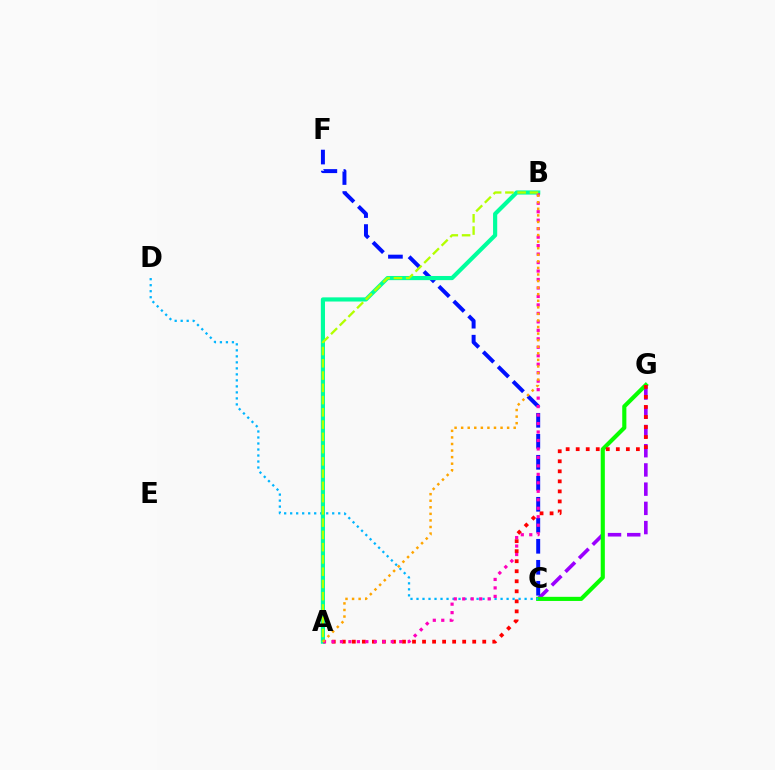{('C', 'G'): [{'color': '#9b00ff', 'line_style': 'dashed', 'thickness': 2.61}, {'color': '#08ff00', 'line_style': 'solid', 'thickness': 2.97}], ('A', 'G'): [{'color': '#ff0000', 'line_style': 'dotted', 'thickness': 2.73}], ('C', 'D'): [{'color': '#00b5ff', 'line_style': 'dotted', 'thickness': 1.63}], ('C', 'F'): [{'color': '#0010ff', 'line_style': 'dashed', 'thickness': 2.85}], ('A', 'B'): [{'color': '#00ff9d', 'line_style': 'solid', 'thickness': 3.0}, {'color': '#ff00bd', 'line_style': 'dotted', 'thickness': 2.3}, {'color': '#ffa500', 'line_style': 'dotted', 'thickness': 1.78}, {'color': '#b3ff00', 'line_style': 'dashed', 'thickness': 1.66}]}